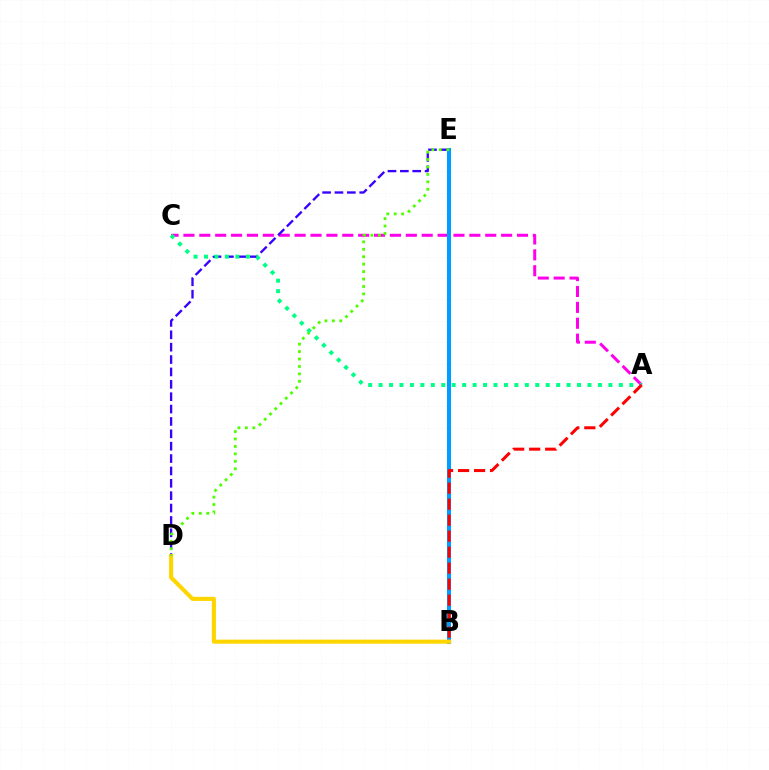{('A', 'C'): [{'color': '#ff00ed', 'line_style': 'dashed', 'thickness': 2.16}, {'color': '#00ff86', 'line_style': 'dotted', 'thickness': 2.84}], ('D', 'E'): [{'color': '#3700ff', 'line_style': 'dashed', 'thickness': 1.68}, {'color': '#4fff00', 'line_style': 'dotted', 'thickness': 2.02}], ('B', 'E'): [{'color': '#009eff', 'line_style': 'solid', 'thickness': 2.91}], ('B', 'D'): [{'color': '#ffd500', 'line_style': 'solid', 'thickness': 2.94}], ('A', 'B'): [{'color': '#ff0000', 'line_style': 'dashed', 'thickness': 2.17}]}